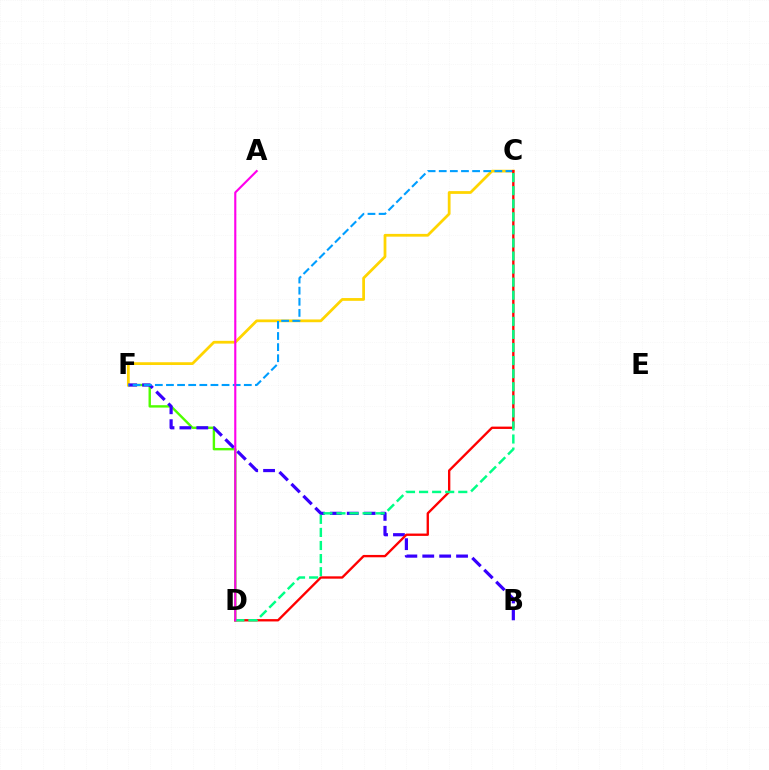{('D', 'F'): [{'color': '#4fff00', 'line_style': 'solid', 'thickness': 1.73}], ('C', 'F'): [{'color': '#ffd500', 'line_style': 'solid', 'thickness': 1.99}, {'color': '#009eff', 'line_style': 'dashed', 'thickness': 1.51}], ('B', 'F'): [{'color': '#3700ff', 'line_style': 'dashed', 'thickness': 2.3}], ('C', 'D'): [{'color': '#ff0000', 'line_style': 'solid', 'thickness': 1.69}, {'color': '#00ff86', 'line_style': 'dashed', 'thickness': 1.78}], ('A', 'D'): [{'color': '#ff00ed', 'line_style': 'solid', 'thickness': 1.53}]}